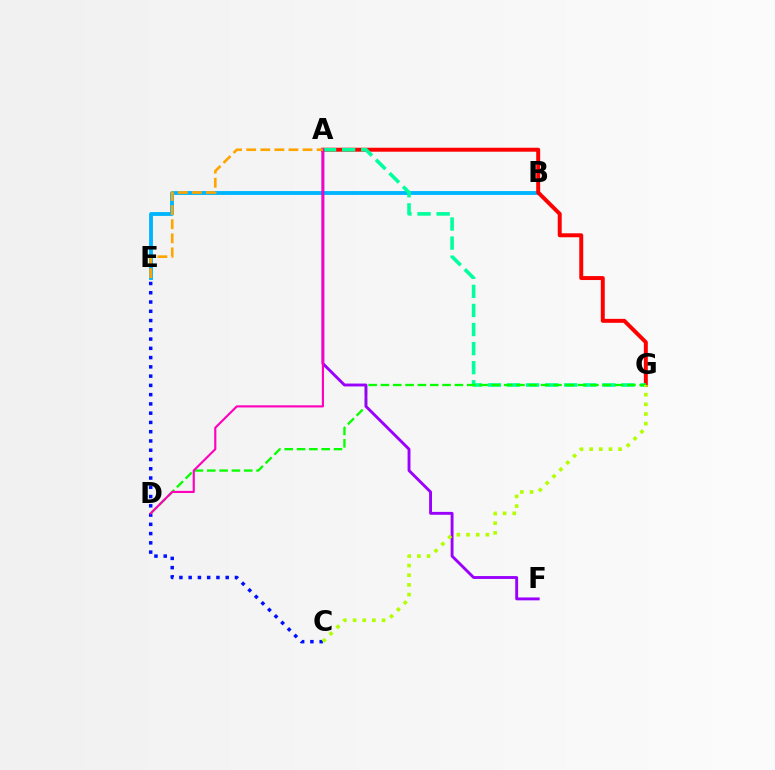{('B', 'E'): [{'color': '#00b5ff', 'line_style': 'solid', 'thickness': 2.78}], ('A', 'G'): [{'color': '#ff0000', 'line_style': 'solid', 'thickness': 2.85}, {'color': '#00ff9d', 'line_style': 'dashed', 'thickness': 2.59}], ('C', 'E'): [{'color': '#0010ff', 'line_style': 'dotted', 'thickness': 2.52}], ('D', 'G'): [{'color': '#08ff00', 'line_style': 'dashed', 'thickness': 1.67}], ('A', 'F'): [{'color': '#9b00ff', 'line_style': 'solid', 'thickness': 2.08}], ('A', 'D'): [{'color': '#ff00bd', 'line_style': 'solid', 'thickness': 1.54}], ('A', 'E'): [{'color': '#ffa500', 'line_style': 'dashed', 'thickness': 1.91}], ('C', 'G'): [{'color': '#b3ff00', 'line_style': 'dotted', 'thickness': 2.62}]}